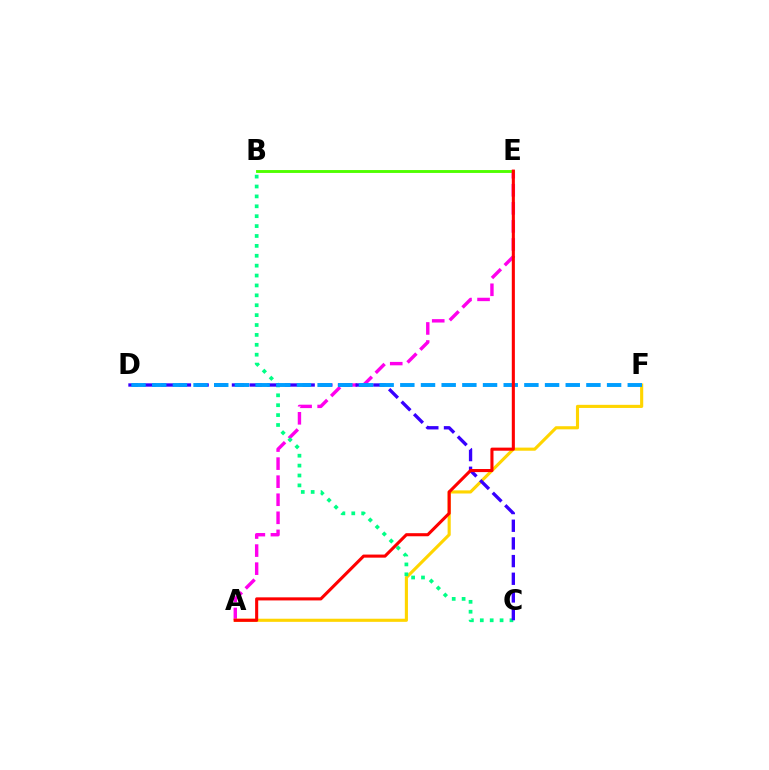{('A', 'E'): [{'color': '#ff00ed', 'line_style': 'dashed', 'thickness': 2.45}, {'color': '#ff0000', 'line_style': 'solid', 'thickness': 2.22}], ('A', 'F'): [{'color': '#ffd500', 'line_style': 'solid', 'thickness': 2.25}], ('B', 'C'): [{'color': '#00ff86', 'line_style': 'dotted', 'thickness': 2.69}], ('C', 'D'): [{'color': '#3700ff', 'line_style': 'dashed', 'thickness': 2.4}], ('B', 'E'): [{'color': '#4fff00', 'line_style': 'solid', 'thickness': 2.08}], ('D', 'F'): [{'color': '#009eff', 'line_style': 'dashed', 'thickness': 2.81}]}